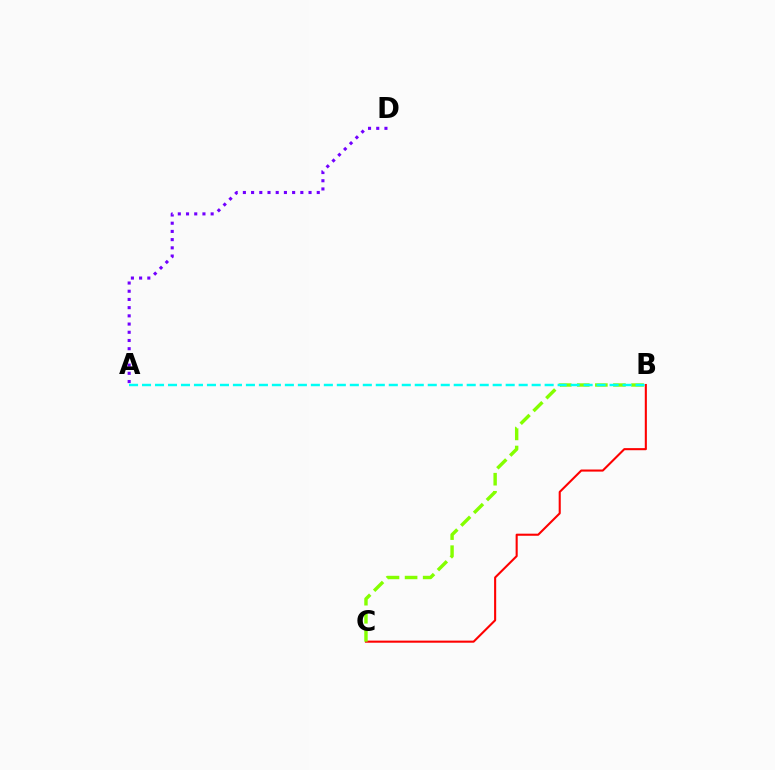{('B', 'C'): [{'color': '#ff0000', 'line_style': 'solid', 'thickness': 1.5}, {'color': '#84ff00', 'line_style': 'dashed', 'thickness': 2.46}], ('A', 'D'): [{'color': '#7200ff', 'line_style': 'dotted', 'thickness': 2.23}], ('A', 'B'): [{'color': '#00fff6', 'line_style': 'dashed', 'thickness': 1.76}]}